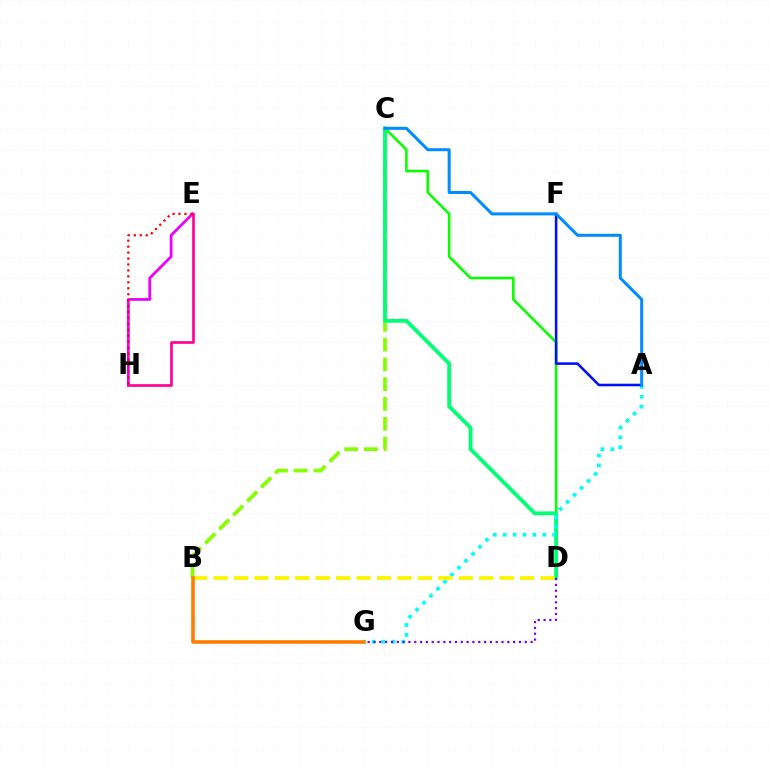{('E', 'H'): [{'color': '#ee00ff', 'line_style': 'solid', 'thickness': 1.99}, {'color': '#ff0000', 'line_style': 'dotted', 'thickness': 1.62}, {'color': '#ff0094', 'line_style': 'solid', 'thickness': 1.92}], ('B', 'C'): [{'color': '#84ff00', 'line_style': 'dashed', 'thickness': 2.69}], ('C', 'D'): [{'color': '#08ff00', 'line_style': 'solid', 'thickness': 1.86}, {'color': '#00ff74', 'line_style': 'solid', 'thickness': 2.75}], ('A', 'G'): [{'color': '#00fff6', 'line_style': 'dotted', 'thickness': 2.69}], ('A', 'F'): [{'color': '#0010ff', 'line_style': 'solid', 'thickness': 1.84}], ('B', 'D'): [{'color': '#fcf500', 'line_style': 'dashed', 'thickness': 2.78}], ('A', 'C'): [{'color': '#008cff', 'line_style': 'solid', 'thickness': 2.17}], ('B', 'G'): [{'color': '#ff7c00', 'line_style': 'solid', 'thickness': 2.59}], ('D', 'G'): [{'color': '#7200ff', 'line_style': 'dotted', 'thickness': 1.58}]}